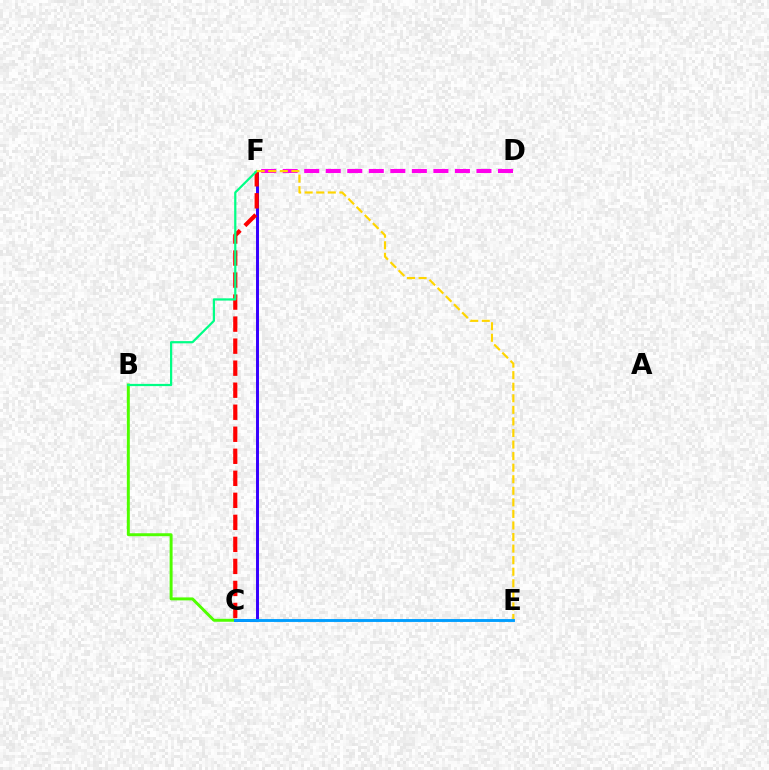{('B', 'C'): [{'color': '#4fff00', 'line_style': 'solid', 'thickness': 2.12}], ('C', 'F'): [{'color': '#3700ff', 'line_style': 'solid', 'thickness': 2.13}, {'color': '#ff0000', 'line_style': 'dashed', 'thickness': 2.99}], ('D', 'F'): [{'color': '#ff00ed', 'line_style': 'dashed', 'thickness': 2.92}], ('B', 'F'): [{'color': '#00ff86', 'line_style': 'solid', 'thickness': 1.6}], ('E', 'F'): [{'color': '#ffd500', 'line_style': 'dashed', 'thickness': 1.57}], ('C', 'E'): [{'color': '#009eff', 'line_style': 'solid', 'thickness': 2.07}]}